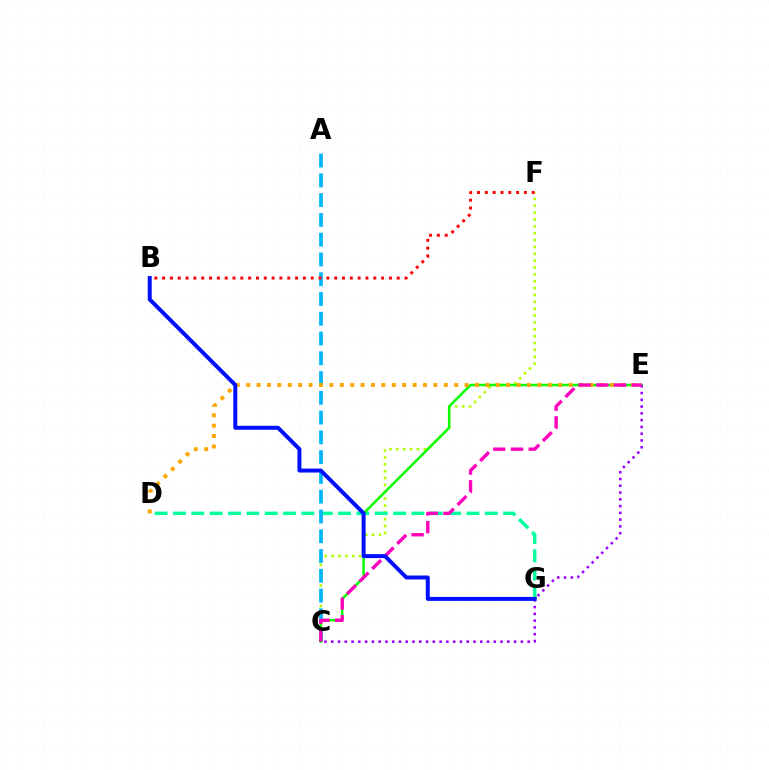{('C', 'F'): [{'color': '#b3ff00', 'line_style': 'dotted', 'thickness': 1.87}], ('D', 'G'): [{'color': '#00ff9d', 'line_style': 'dashed', 'thickness': 2.49}], ('A', 'C'): [{'color': '#00b5ff', 'line_style': 'dashed', 'thickness': 2.69}], ('C', 'E'): [{'color': '#08ff00', 'line_style': 'solid', 'thickness': 1.79}, {'color': '#9b00ff', 'line_style': 'dotted', 'thickness': 1.84}, {'color': '#ff00bd', 'line_style': 'dashed', 'thickness': 2.41}], ('D', 'E'): [{'color': '#ffa500', 'line_style': 'dotted', 'thickness': 2.83}], ('B', 'F'): [{'color': '#ff0000', 'line_style': 'dotted', 'thickness': 2.12}], ('B', 'G'): [{'color': '#0010ff', 'line_style': 'solid', 'thickness': 2.86}]}